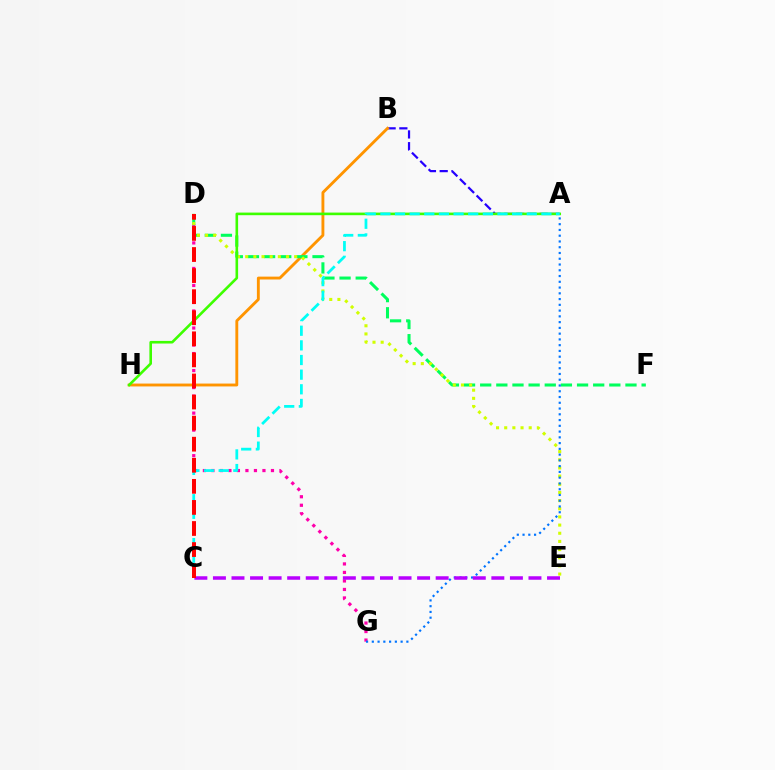{('A', 'B'): [{'color': '#2500ff', 'line_style': 'dashed', 'thickness': 1.6}], ('B', 'H'): [{'color': '#ff9400', 'line_style': 'solid', 'thickness': 2.07}], ('D', 'G'): [{'color': '#ff00ac', 'line_style': 'dotted', 'thickness': 2.31}], ('D', 'F'): [{'color': '#00ff5c', 'line_style': 'dashed', 'thickness': 2.19}], ('D', 'E'): [{'color': '#d1ff00', 'line_style': 'dotted', 'thickness': 2.22}], ('A', 'H'): [{'color': '#3dff00', 'line_style': 'solid', 'thickness': 1.88}], ('A', 'C'): [{'color': '#00fff6', 'line_style': 'dashed', 'thickness': 1.99}], ('A', 'G'): [{'color': '#0074ff', 'line_style': 'dotted', 'thickness': 1.57}], ('C', 'E'): [{'color': '#b900ff', 'line_style': 'dashed', 'thickness': 2.52}], ('C', 'D'): [{'color': '#ff0000', 'line_style': 'dashed', 'thickness': 2.86}]}